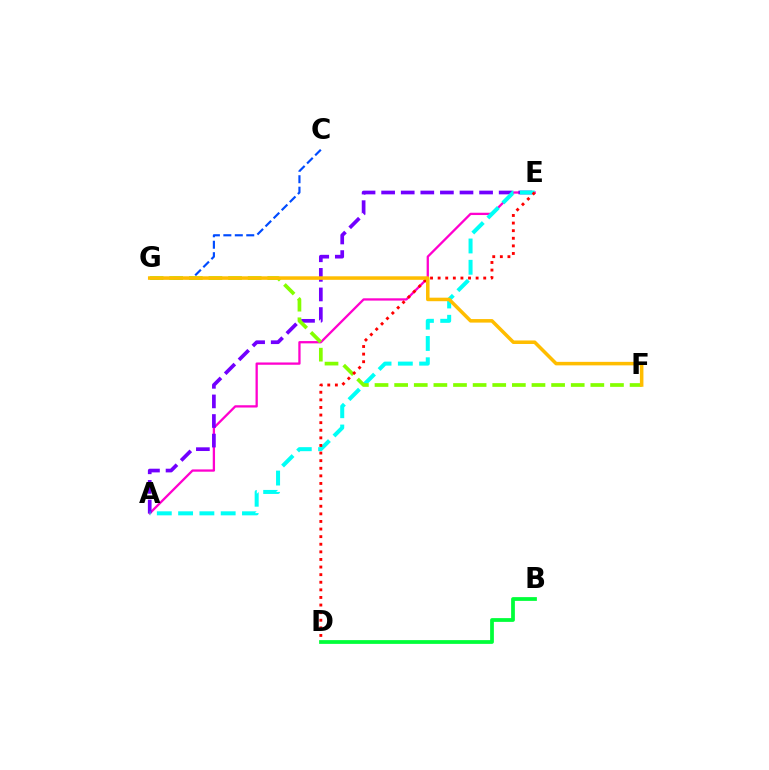{('A', 'E'): [{'color': '#ff00cf', 'line_style': 'solid', 'thickness': 1.65}, {'color': '#7200ff', 'line_style': 'dashed', 'thickness': 2.66}, {'color': '#00fff6', 'line_style': 'dashed', 'thickness': 2.89}], ('F', 'G'): [{'color': '#84ff00', 'line_style': 'dashed', 'thickness': 2.67}, {'color': '#ffbd00', 'line_style': 'solid', 'thickness': 2.54}], ('B', 'D'): [{'color': '#00ff39', 'line_style': 'solid', 'thickness': 2.71}], ('D', 'E'): [{'color': '#ff0000', 'line_style': 'dotted', 'thickness': 2.06}], ('C', 'G'): [{'color': '#004bff', 'line_style': 'dashed', 'thickness': 1.56}]}